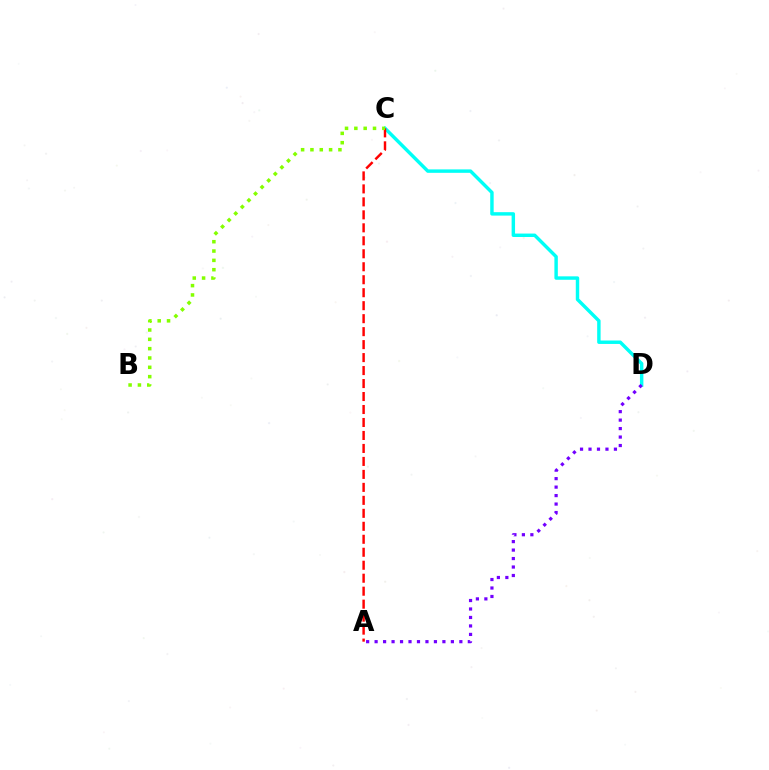{('C', 'D'): [{'color': '#00fff6', 'line_style': 'solid', 'thickness': 2.47}], ('A', 'D'): [{'color': '#7200ff', 'line_style': 'dotted', 'thickness': 2.3}], ('A', 'C'): [{'color': '#ff0000', 'line_style': 'dashed', 'thickness': 1.76}], ('B', 'C'): [{'color': '#84ff00', 'line_style': 'dotted', 'thickness': 2.53}]}